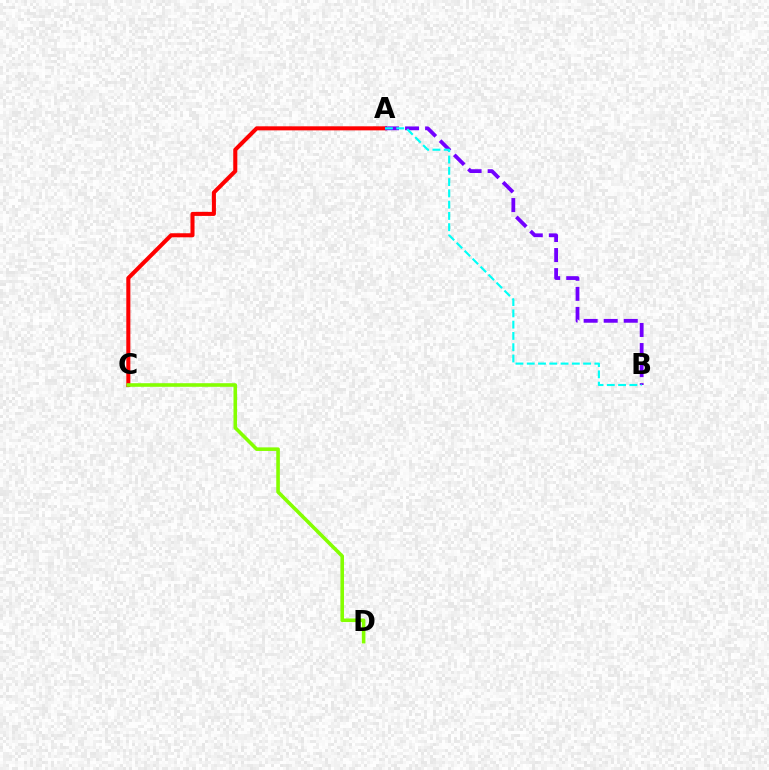{('A', 'C'): [{'color': '#ff0000', 'line_style': 'solid', 'thickness': 2.92}], ('A', 'B'): [{'color': '#7200ff', 'line_style': 'dashed', 'thickness': 2.73}, {'color': '#00fff6', 'line_style': 'dashed', 'thickness': 1.53}], ('C', 'D'): [{'color': '#84ff00', 'line_style': 'solid', 'thickness': 2.59}]}